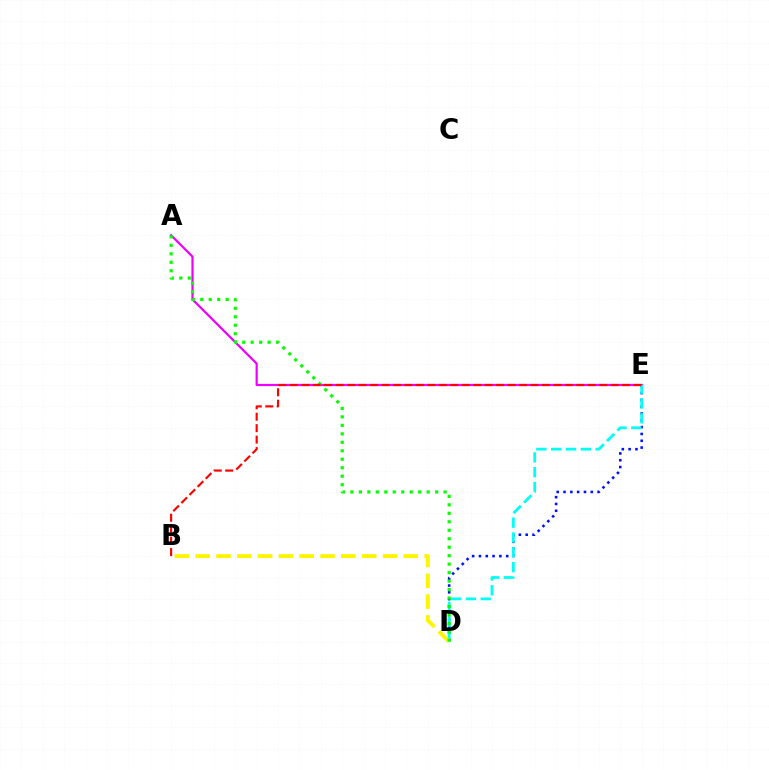{('A', 'E'): [{'color': '#ee00ff', 'line_style': 'solid', 'thickness': 1.59}], ('D', 'E'): [{'color': '#0010ff', 'line_style': 'dotted', 'thickness': 1.85}, {'color': '#00fff6', 'line_style': 'dashed', 'thickness': 2.01}], ('B', 'D'): [{'color': '#fcf500', 'line_style': 'dashed', 'thickness': 2.83}], ('A', 'D'): [{'color': '#08ff00', 'line_style': 'dotted', 'thickness': 2.3}], ('B', 'E'): [{'color': '#ff0000', 'line_style': 'dashed', 'thickness': 1.56}]}